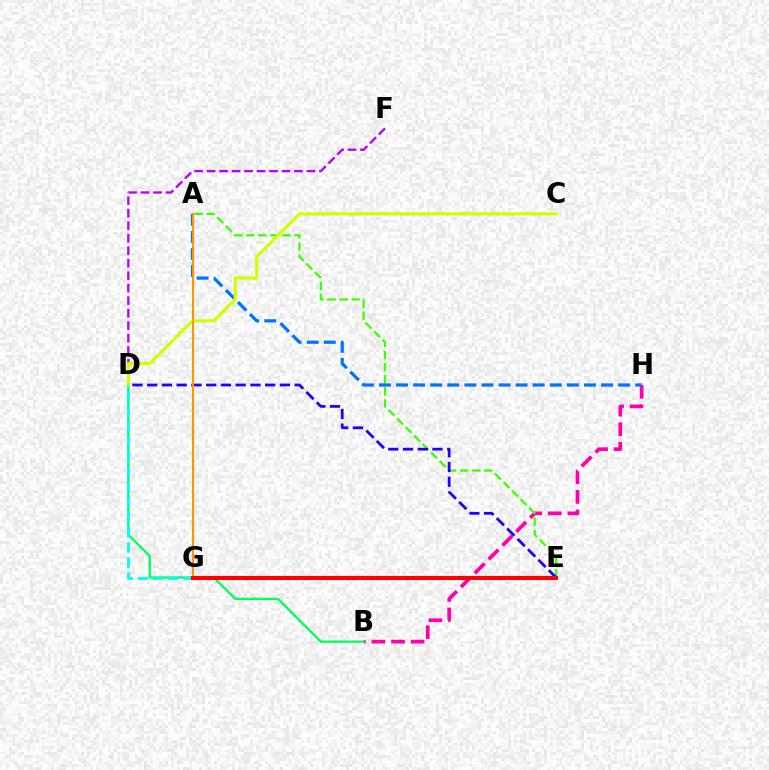{('D', 'F'): [{'color': '#b900ff', 'line_style': 'dashed', 'thickness': 1.7}], ('B', 'H'): [{'color': '#ff00ac', 'line_style': 'dashed', 'thickness': 2.66}], ('A', 'E'): [{'color': '#3dff00', 'line_style': 'dashed', 'thickness': 1.64}], ('B', 'D'): [{'color': '#00ff5c', 'line_style': 'solid', 'thickness': 1.66}], ('D', 'E'): [{'color': '#2500ff', 'line_style': 'dashed', 'thickness': 2.0}], ('A', 'H'): [{'color': '#0074ff', 'line_style': 'dashed', 'thickness': 2.32}], ('C', 'D'): [{'color': '#d1ff00', 'line_style': 'solid', 'thickness': 2.29}], ('D', 'G'): [{'color': '#00fff6', 'line_style': 'dashed', 'thickness': 2.05}], ('A', 'G'): [{'color': '#ff9400', 'line_style': 'solid', 'thickness': 1.51}], ('E', 'G'): [{'color': '#ff0000', 'line_style': 'solid', 'thickness': 2.94}]}